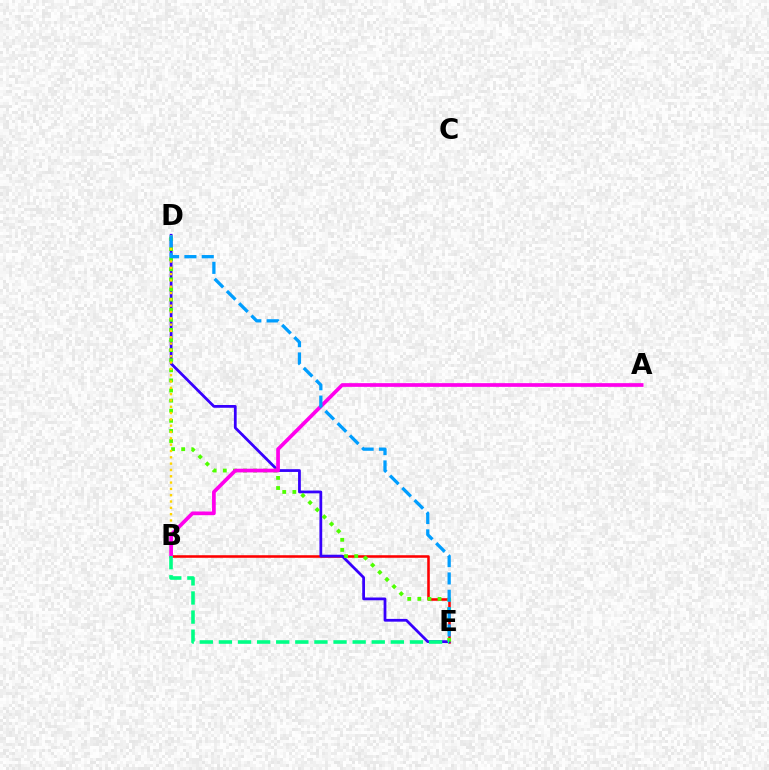{('B', 'E'): [{'color': '#ff0000', 'line_style': 'solid', 'thickness': 1.84}, {'color': '#00ff86', 'line_style': 'dashed', 'thickness': 2.6}], ('D', 'E'): [{'color': '#3700ff', 'line_style': 'solid', 'thickness': 1.99}, {'color': '#4fff00', 'line_style': 'dotted', 'thickness': 2.74}, {'color': '#009eff', 'line_style': 'dashed', 'thickness': 2.35}], ('B', 'D'): [{'color': '#ffd500', 'line_style': 'dotted', 'thickness': 1.72}], ('A', 'B'): [{'color': '#ff00ed', 'line_style': 'solid', 'thickness': 2.67}]}